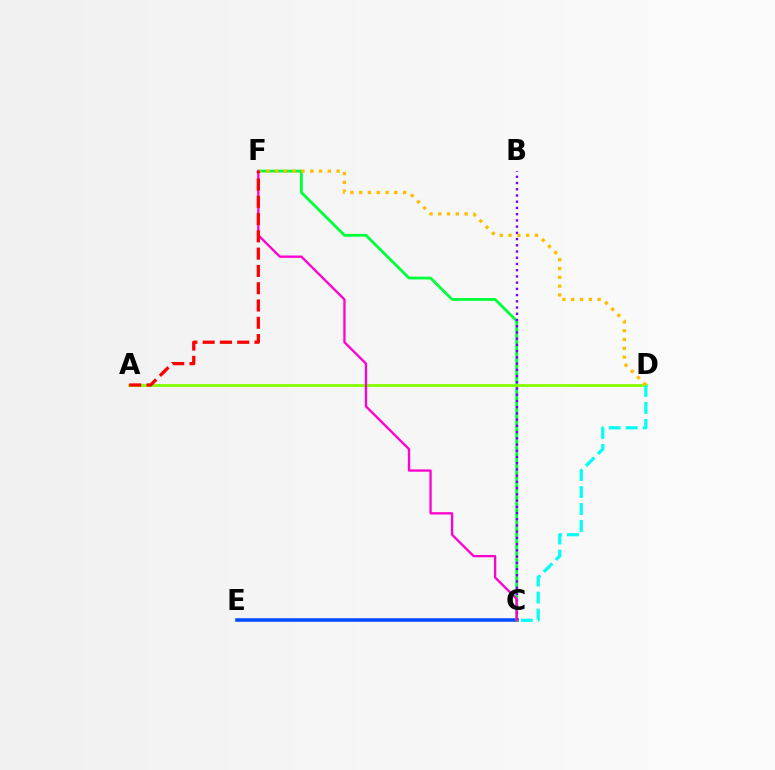{('C', 'E'): [{'color': '#004bff', 'line_style': 'solid', 'thickness': 2.55}], ('C', 'F'): [{'color': '#00ff39', 'line_style': 'solid', 'thickness': 2.01}, {'color': '#ff00cf', 'line_style': 'solid', 'thickness': 1.67}], ('A', 'D'): [{'color': '#84ff00', 'line_style': 'solid', 'thickness': 2.02}], ('B', 'C'): [{'color': '#7200ff', 'line_style': 'dotted', 'thickness': 1.69}], ('C', 'D'): [{'color': '#00fff6', 'line_style': 'dashed', 'thickness': 2.31}], ('D', 'F'): [{'color': '#ffbd00', 'line_style': 'dotted', 'thickness': 2.39}], ('A', 'F'): [{'color': '#ff0000', 'line_style': 'dashed', 'thickness': 2.35}]}